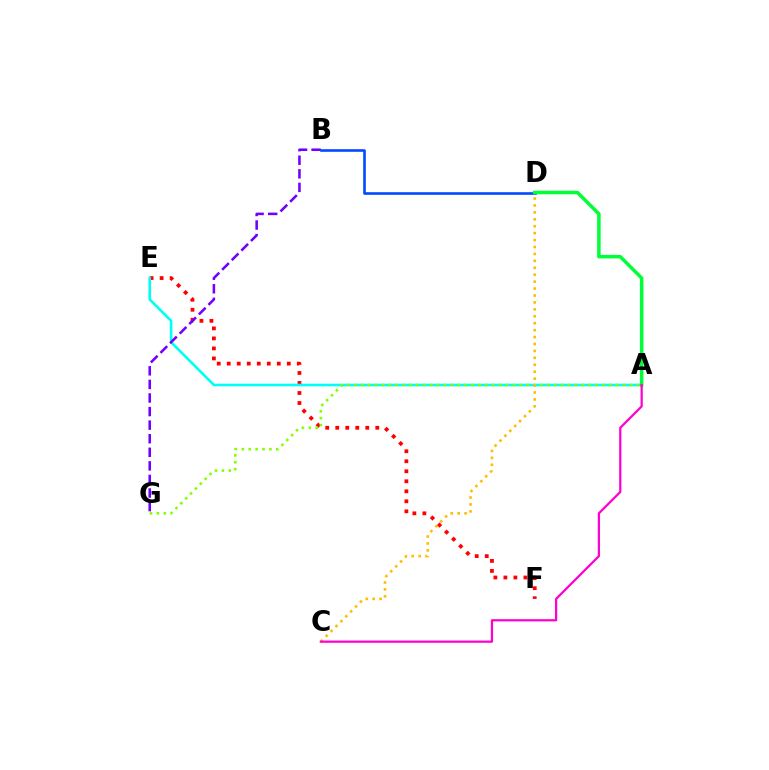{('E', 'F'): [{'color': '#ff0000', 'line_style': 'dotted', 'thickness': 2.72}], ('A', 'E'): [{'color': '#00fff6', 'line_style': 'solid', 'thickness': 1.88}], ('B', 'G'): [{'color': '#7200ff', 'line_style': 'dashed', 'thickness': 1.84}], ('A', 'G'): [{'color': '#84ff00', 'line_style': 'dotted', 'thickness': 1.87}], ('C', 'D'): [{'color': '#ffbd00', 'line_style': 'dotted', 'thickness': 1.88}], ('B', 'D'): [{'color': '#004bff', 'line_style': 'solid', 'thickness': 1.89}], ('A', 'D'): [{'color': '#00ff39', 'line_style': 'solid', 'thickness': 2.52}], ('A', 'C'): [{'color': '#ff00cf', 'line_style': 'solid', 'thickness': 1.61}]}